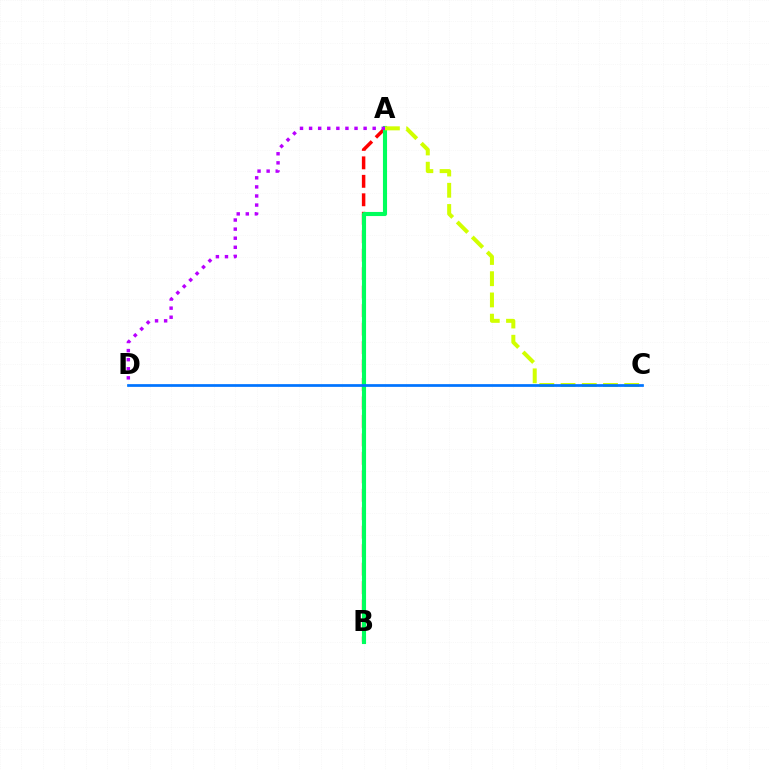{('A', 'B'): [{'color': '#ff0000', 'line_style': 'dashed', 'thickness': 2.51}, {'color': '#00ff5c', 'line_style': 'solid', 'thickness': 2.96}], ('A', 'C'): [{'color': '#d1ff00', 'line_style': 'dashed', 'thickness': 2.88}], ('C', 'D'): [{'color': '#0074ff', 'line_style': 'solid', 'thickness': 1.97}], ('A', 'D'): [{'color': '#b900ff', 'line_style': 'dotted', 'thickness': 2.47}]}